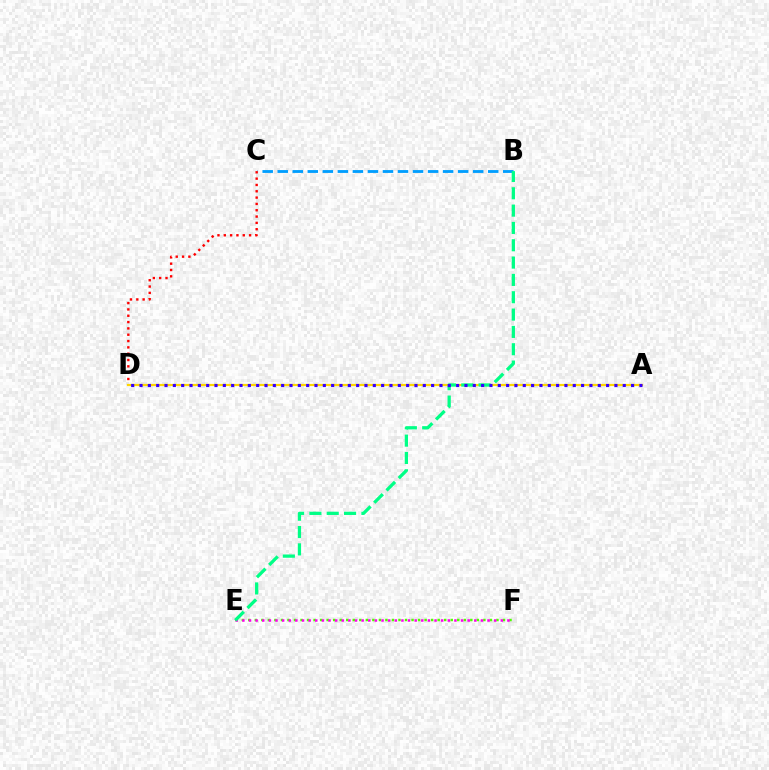{('E', 'F'): [{'color': '#4fff00', 'line_style': 'dotted', 'thickness': 1.77}, {'color': '#ff00ed', 'line_style': 'dotted', 'thickness': 1.8}], ('B', 'C'): [{'color': '#009eff', 'line_style': 'dashed', 'thickness': 2.04}], ('C', 'D'): [{'color': '#ff0000', 'line_style': 'dotted', 'thickness': 1.72}], ('A', 'D'): [{'color': '#ffd500', 'line_style': 'solid', 'thickness': 1.58}, {'color': '#3700ff', 'line_style': 'dotted', 'thickness': 2.26}], ('B', 'E'): [{'color': '#00ff86', 'line_style': 'dashed', 'thickness': 2.35}]}